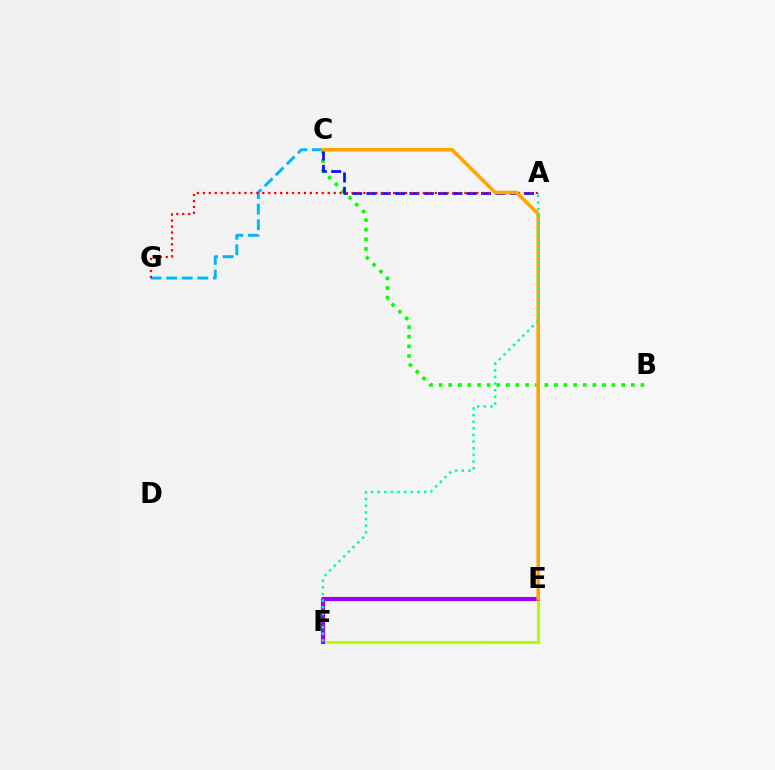{('E', 'F'): [{'color': '#ff00bd', 'line_style': 'solid', 'thickness': 2.06}, {'color': '#b3ff00', 'line_style': 'solid', 'thickness': 2.26}, {'color': '#9b00ff', 'line_style': 'solid', 'thickness': 2.97}], ('B', 'C'): [{'color': '#08ff00', 'line_style': 'dotted', 'thickness': 2.61}], ('C', 'G'): [{'color': '#00b5ff', 'line_style': 'dashed', 'thickness': 2.11}], ('A', 'C'): [{'color': '#0010ff', 'line_style': 'dashed', 'thickness': 1.95}], ('A', 'G'): [{'color': '#ff0000', 'line_style': 'dotted', 'thickness': 1.62}], ('C', 'E'): [{'color': '#ffa500', 'line_style': 'solid', 'thickness': 2.57}], ('A', 'F'): [{'color': '#00ff9d', 'line_style': 'dotted', 'thickness': 1.8}]}